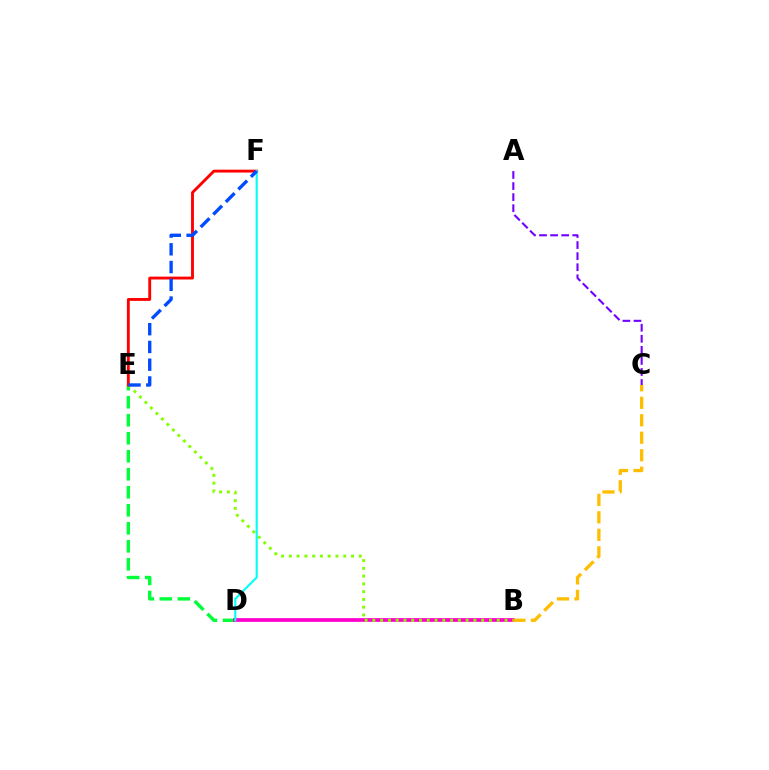{('D', 'E'): [{'color': '#00ff39', 'line_style': 'dashed', 'thickness': 2.45}], ('B', 'D'): [{'color': '#ff00cf', 'line_style': 'solid', 'thickness': 2.7}], ('B', 'E'): [{'color': '#84ff00', 'line_style': 'dotted', 'thickness': 2.11}], ('B', 'C'): [{'color': '#ffbd00', 'line_style': 'dashed', 'thickness': 2.37}], ('A', 'C'): [{'color': '#7200ff', 'line_style': 'dashed', 'thickness': 1.5}], ('E', 'F'): [{'color': '#ff0000', 'line_style': 'solid', 'thickness': 2.06}, {'color': '#004bff', 'line_style': 'dashed', 'thickness': 2.41}], ('D', 'F'): [{'color': '#00fff6', 'line_style': 'solid', 'thickness': 1.52}]}